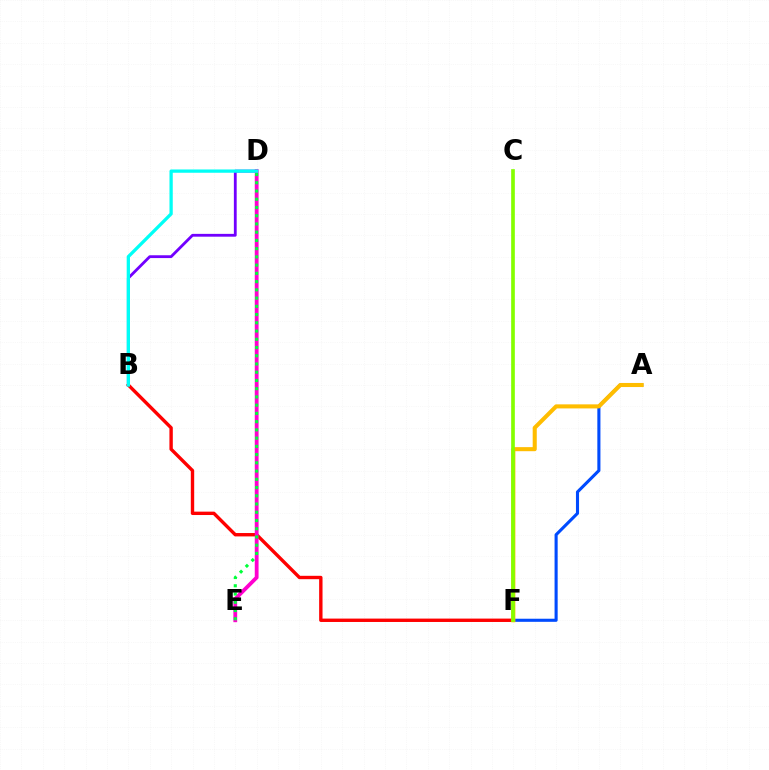{('A', 'F'): [{'color': '#004bff', 'line_style': 'solid', 'thickness': 2.23}, {'color': '#ffbd00', 'line_style': 'solid', 'thickness': 2.93}], ('B', 'D'): [{'color': '#7200ff', 'line_style': 'solid', 'thickness': 2.03}, {'color': '#00fff6', 'line_style': 'solid', 'thickness': 2.37}], ('B', 'F'): [{'color': '#ff0000', 'line_style': 'solid', 'thickness': 2.44}], ('D', 'E'): [{'color': '#ff00cf', 'line_style': 'solid', 'thickness': 2.74}, {'color': '#00ff39', 'line_style': 'dotted', 'thickness': 2.24}], ('C', 'F'): [{'color': '#84ff00', 'line_style': 'solid', 'thickness': 2.64}]}